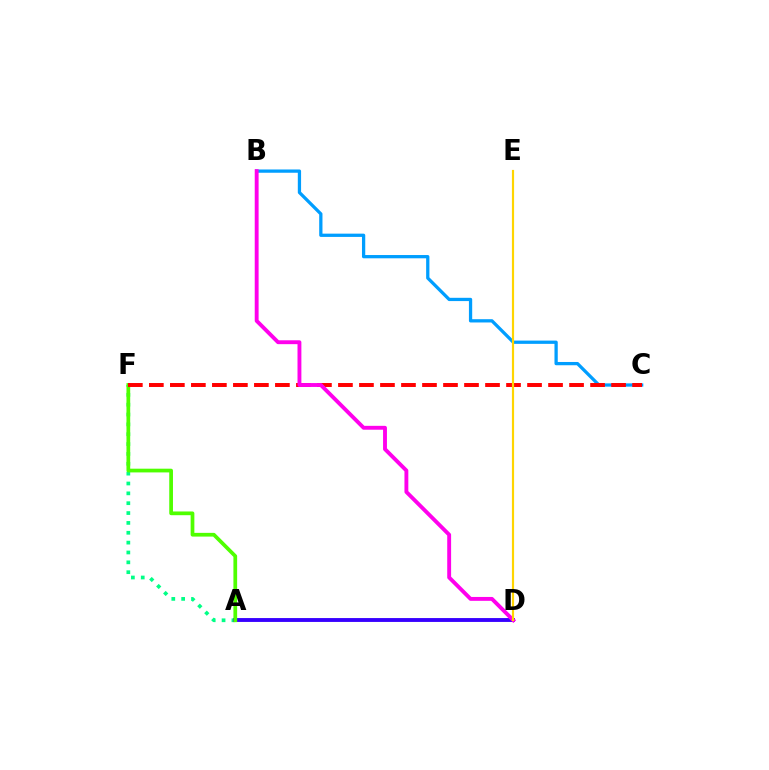{('A', 'F'): [{'color': '#00ff86', 'line_style': 'dotted', 'thickness': 2.68}, {'color': '#4fff00', 'line_style': 'solid', 'thickness': 2.68}], ('A', 'D'): [{'color': '#3700ff', 'line_style': 'solid', 'thickness': 2.79}], ('B', 'C'): [{'color': '#009eff', 'line_style': 'solid', 'thickness': 2.35}], ('C', 'F'): [{'color': '#ff0000', 'line_style': 'dashed', 'thickness': 2.85}], ('B', 'D'): [{'color': '#ff00ed', 'line_style': 'solid', 'thickness': 2.79}], ('D', 'E'): [{'color': '#ffd500', 'line_style': 'solid', 'thickness': 1.57}]}